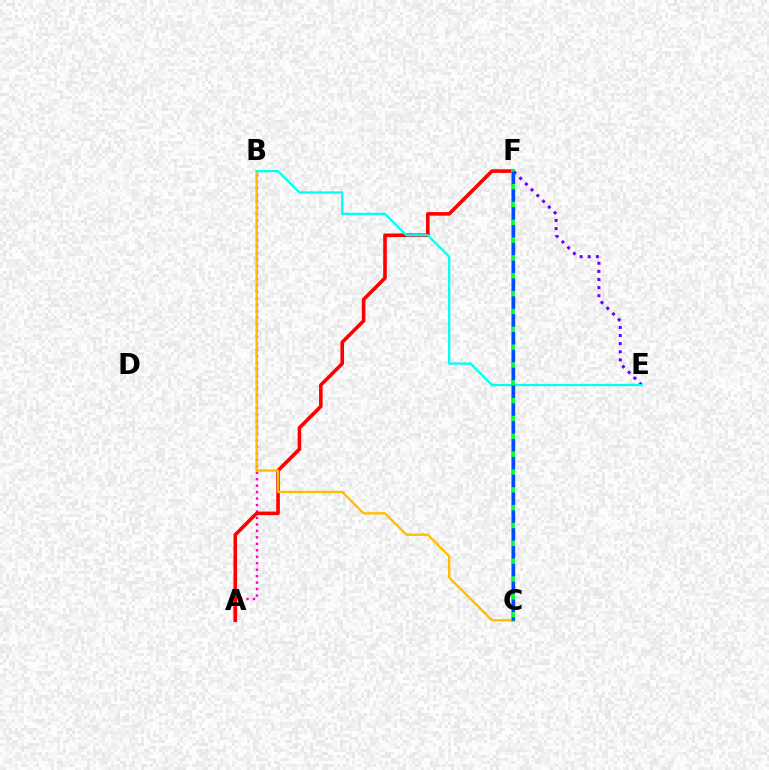{('A', 'B'): [{'color': '#ff00cf', 'line_style': 'dotted', 'thickness': 1.76}], ('A', 'F'): [{'color': '#ff0000', 'line_style': 'solid', 'thickness': 2.59}], ('B', 'C'): [{'color': '#ffbd00', 'line_style': 'solid', 'thickness': 1.68}], ('C', 'F'): [{'color': '#84ff00', 'line_style': 'dotted', 'thickness': 2.31}, {'color': '#00ff39', 'line_style': 'solid', 'thickness': 2.61}, {'color': '#004bff', 'line_style': 'dashed', 'thickness': 2.42}], ('E', 'F'): [{'color': '#7200ff', 'line_style': 'dotted', 'thickness': 2.2}], ('B', 'E'): [{'color': '#00fff6', 'line_style': 'solid', 'thickness': 1.64}]}